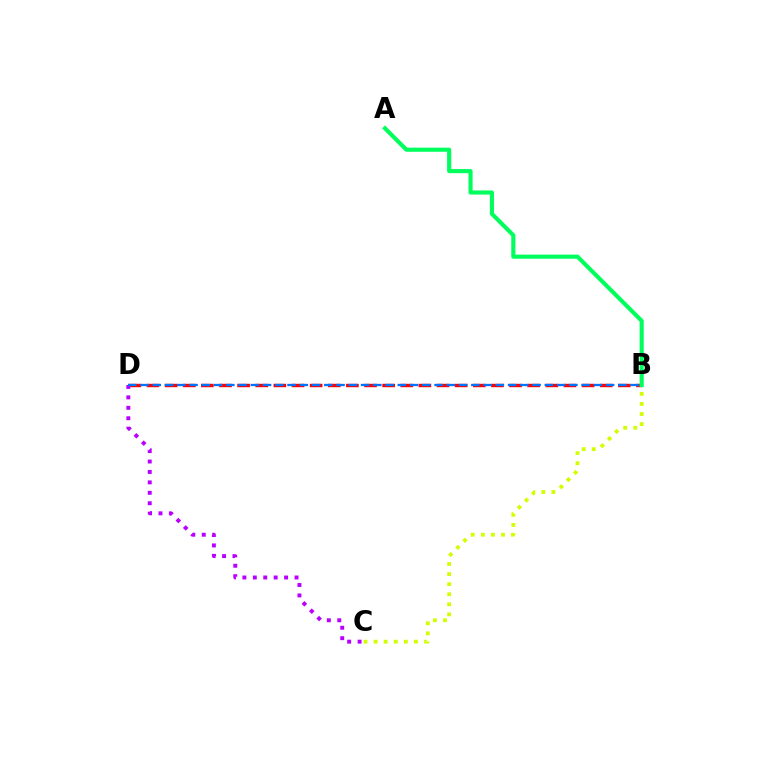{('B', 'D'): [{'color': '#ff0000', 'line_style': 'dashed', 'thickness': 2.46}, {'color': '#0074ff', 'line_style': 'dashed', 'thickness': 1.66}], ('B', 'C'): [{'color': '#d1ff00', 'line_style': 'dotted', 'thickness': 2.74}], ('A', 'B'): [{'color': '#00ff5c', 'line_style': 'solid', 'thickness': 2.96}], ('C', 'D'): [{'color': '#b900ff', 'line_style': 'dotted', 'thickness': 2.83}]}